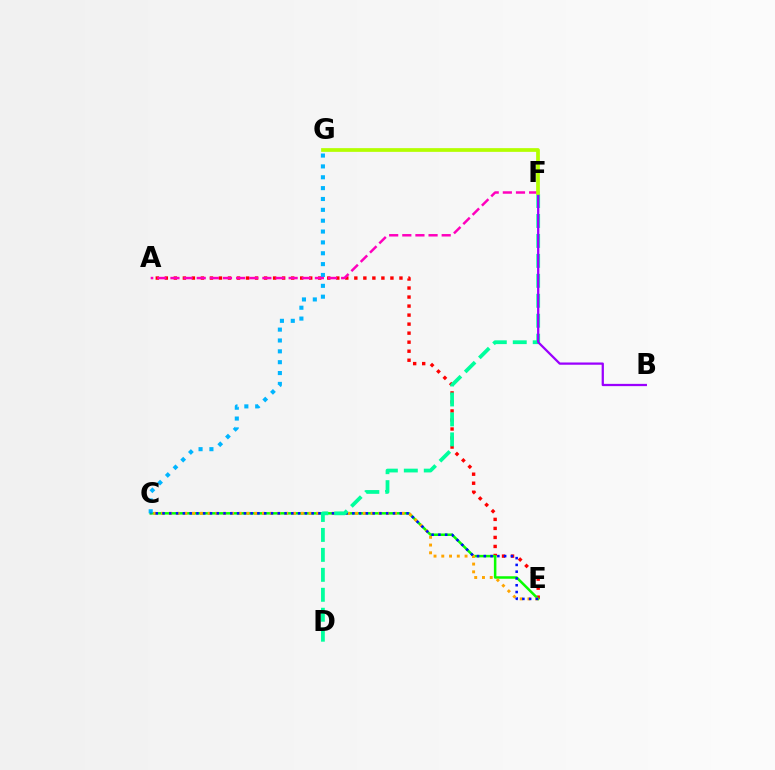{('A', 'E'): [{'color': '#ff0000', 'line_style': 'dotted', 'thickness': 2.45}], ('C', 'E'): [{'color': '#08ff00', 'line_style': 'solid', 'thickness': 1.81}, {'color': '#ffa500', 'line_style': 'dotted', 'thickness': 2.11}, {'color': '#0010ff', 'line_style': 'dotted', 'thickness': 1.84}], ('C', 'G'): [{'color': '#00b5ff', 'line_style': 'dotted', 'thickness': 2.95}], ('D', 'F'): [{'color': '#00ff9d', 'line_style': 'dashed', 'thickness': 2.71}], ('A', 'F'): [{'color': '#ff00bd', 'line_style': 'dashed', 'thickness': 1.78}], ('B', 'F'): [{'color': '#9b00ff', 'line_style': 'solid', 'thickness': 1.63}], ('F', 'G'): [{'color': '#b3ff00', 'line_style': 'solid', 'thickness': 2.68}]}